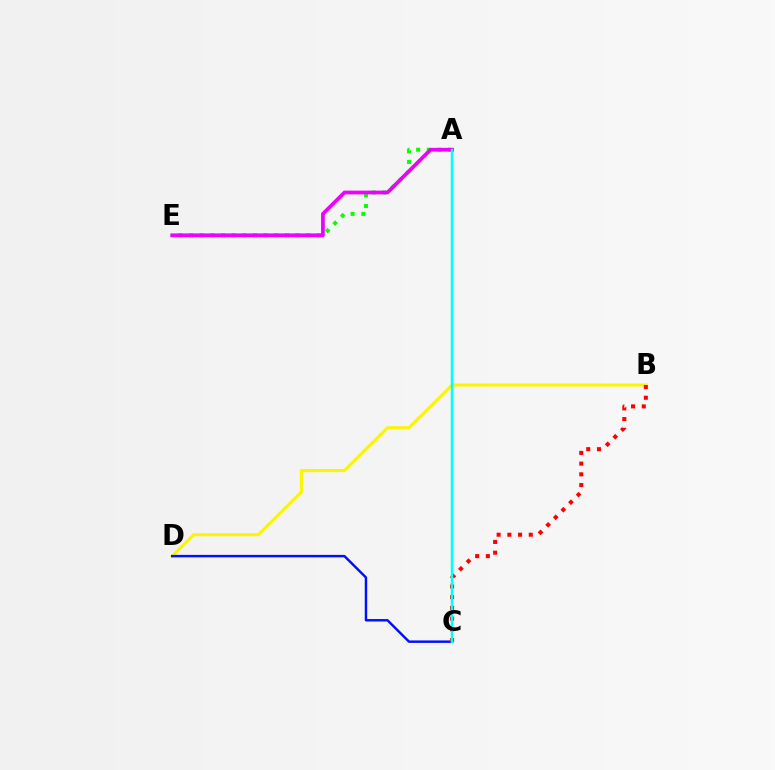{('A', 'E'): [{'color': '#08ff00', 'line_style': 'dotted', 'thickness': 2.89}, {'color': '#ee00ff', 'line_style': 'solid', 'thickness': 2.69}], ('B', 'D'): [{'color': '#fcf500', 'line_style': 'solid', 'thickness': 2.22}], ('C', 'D'): [{'color': '#0010ff', 'line_style': 'solid', 'thickness': 1.76}], ('B', 'C'): [{'color': '#ff0000', 'line_style': 'dotted', 'thickness': 2.91}], ('A', 'C'): [{'color': '#00fff6', 'line_style': 'solid', 'thickness': 1.79}]}